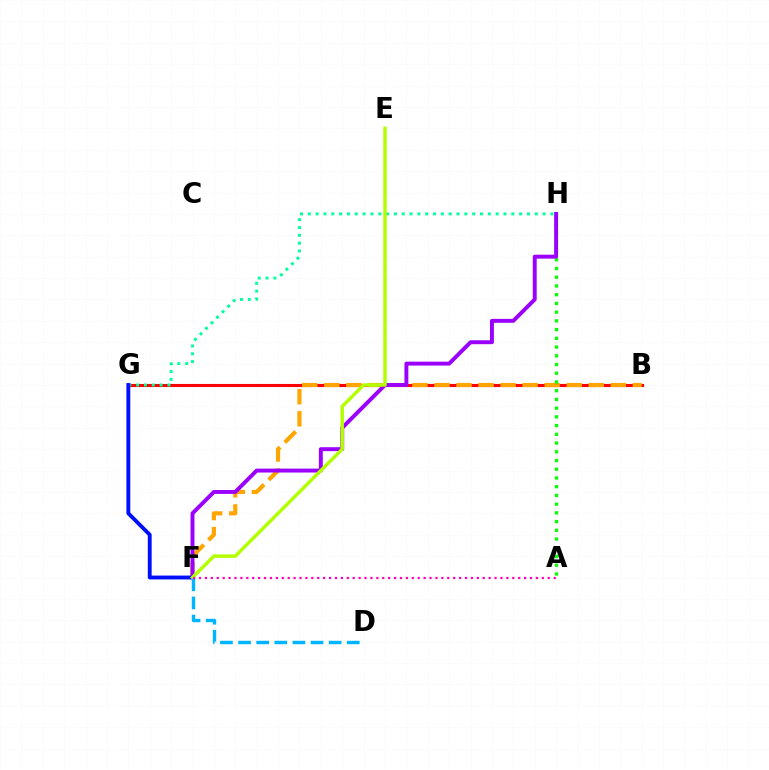{('B', 'G'): [{'color': '#ff0000', 'line_style': 'solid', 'thickness': 2.23}], ('B', 'F'): [{'color': '#ffa500', 'line_style': 'dashed', 'thickness': 2.99}], ('A', 'H'): [{'color': '#08ff00', 'line_style': 'dotted', 'thickness': 2.37}], ('F', 'H'): [{'color': '#9b00ff', 'line_style': 'solid', 'thickness': 2.83}], ('G', 'H'): [{'color': '#00ff9d', 'line_style': 'dotted', 'thickness': 2.13}], ('F', 'G'): [{'color': '#0010ff', 'line_style': 'solid', 'thickness': 2.79}], ('E', 'F'): [{'color': '#b3ff00', 'line_style': 'solid', 'thickness': 2.48}], ('D', 'F'): [{'color': '#00b5ff', 'line_style': 'dashed', 'thickness': 2.46}], ('A', 'F'): [{'color': '#ff00bd', 'line_style': 'dotted', 'thickness': 1.61}]}